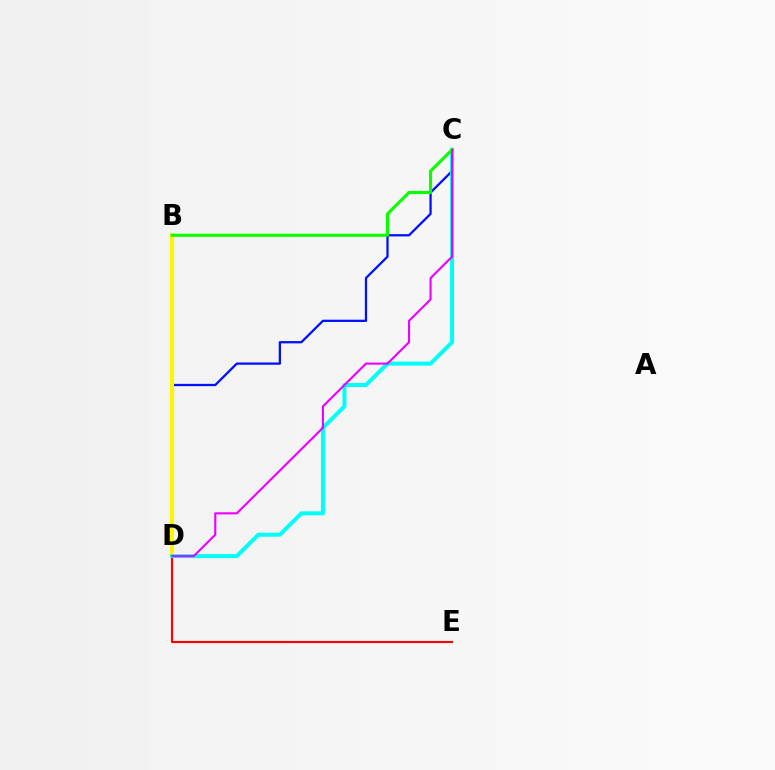{('C', 'D'): [{'color': '#0010ff', 'line_style': 'solid', 'thickness': 1.64}, {'color': '#00fff6', 'line_style': 'solid', 'thickness': 2.87}, {'color': '#ee00ff', 'line_style': 'solid', 'thickness': 1.52}], ('B', 'D'): [{'color': '#fcf500', 'line_style': 'solid', 'thickness': 2.96}], ('D', 'E'): [{'color': '#ff0000', 'line_style': 'solid', 'thickness': 1.54}], ('B', 'C'): [{'color': '#08ff00', 'line_style': 'solid', 'thickness': 2.22}]}